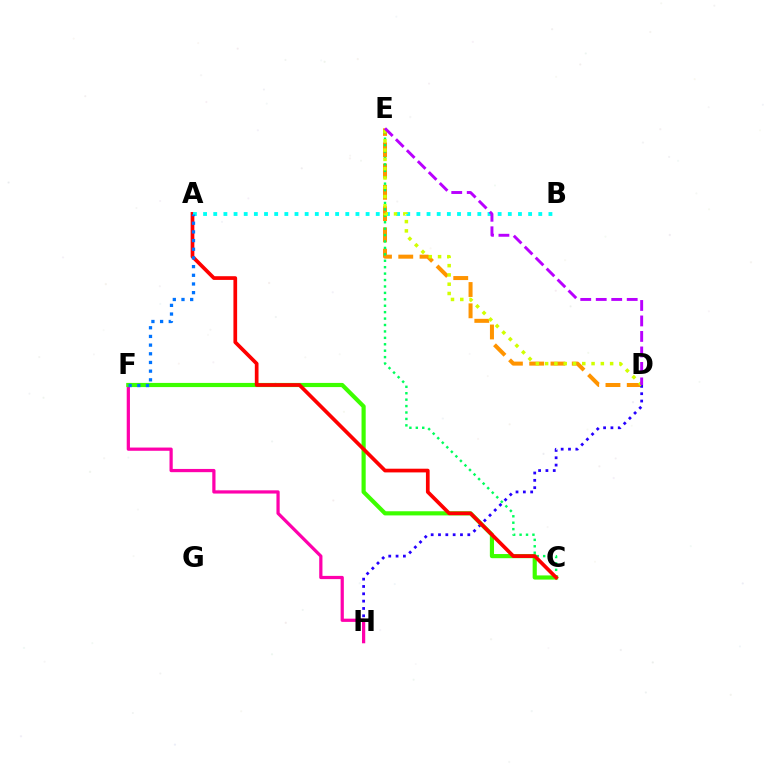{('D', 'E'): [{'color': '#ff9400', 'line_style': 'dashed', 'thickness': 2.89}, {'color': '#d1ff00', 'line_style': 'dotted', 'thickness': 2.52}, {'color': '#b900ff', 'line_style': 'dashed', 'thickness': 2.1}], ('D', 'H'): [{'color': '#2500ff', 'line_style': 'dotted', 'thickness': 1.99}], ('F', 'H'): [{'color': '#ff00ac', 'line_style': 'solid', 'thickness': 2.32}], ('C', 'E'): [{'color': '#00ff5c', 'line_style': 'dotted', 'thickness': 1.75}], ('C', 'F'): [{'color': '#3dff00', 'line_style': 'solid', 'thickness': 3.0}], ('A', 'C'): [{'color': '#ff0000', 'line_style': 'solid', 'thickness': 2.66}], ('A', 'B'): [{'color': '#00fff6', 'line_style': 'dotted', 'thickness': 2.76}], ('A', 'F'): [{'color': '#0074ff', 'line_style': 'dotted', 'thickness': 2.36}]}